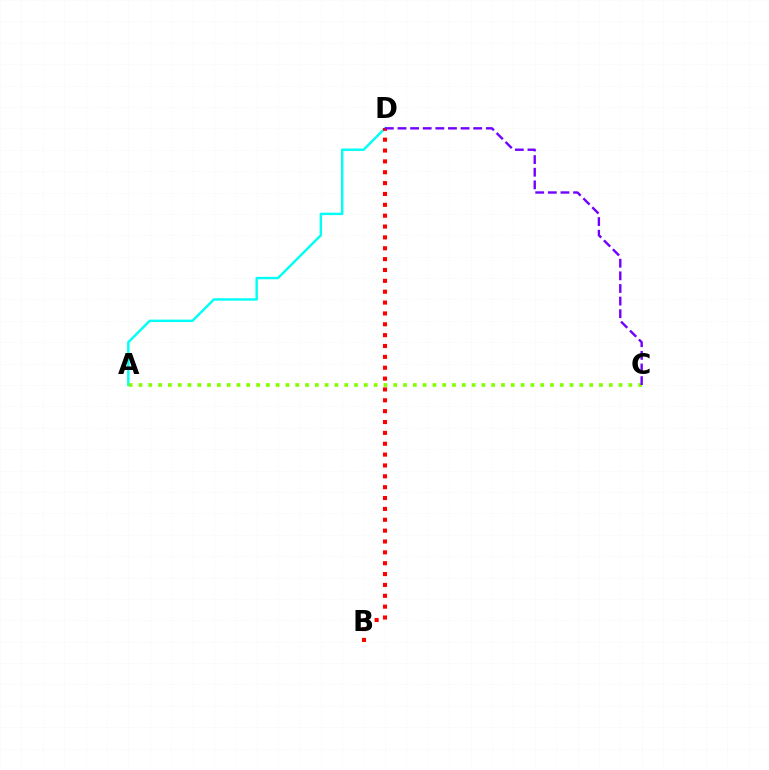{('A', 'D'): [{'color': '#00fff6', 'line_style': 'solid', 'thickness': 1.75}], ('B', 'D'): [{'color': '#ff0000', 'line_style': 'dotted', 'thickness': 2.95}], ('A', 'C'): [{'color': '#84ff00', 'line_style': 'dotted', 'thickness': 2.66}], ('C', 'D'): [{'color': '#7200ff', 'line_style': 'dashed', 'thickness': 1.71}]}